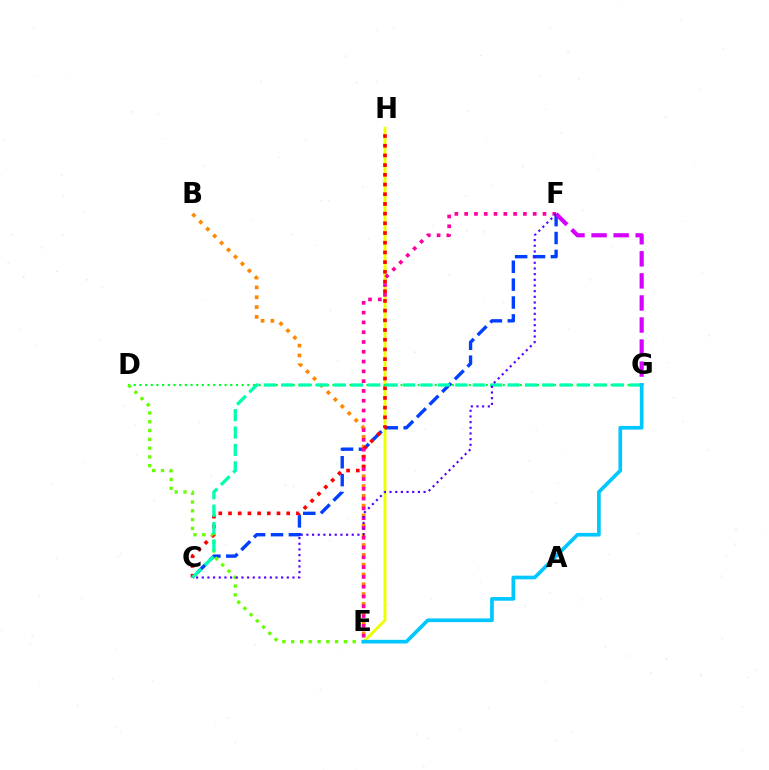{('E', 'H'): [{'color': '#eeff00', 'line_style': 'solid', 'thickness': 2.12}], ('D', 'G'): [{'color': '#00ff27', 'line_style': 'dotted', 'thickness': 1.54}], ('C', 'F'): [{'color': '#003fff', 'line_style': 'dashed', 'thickness': 2.43}, {'color': '#4f00ff', 'line_style': 'dotted', 'thickness': 1.54}], ('B', 'E'): [{'color': '#ff8800', 'line_style': 'dotted', 'thickness': 2.67}], ('C', 'H'): [{'color': '#ff0000', 'line_style': 'dotted', 'thickness': 2.64}], ('E', 'F'): [{'color': '#ff00a0', 'line_style': 'dotted', 'thickness': 2.66}], ('F', 'G'): [{'color': '#d600ff', 'line_style': 'dashed', 'thickness': 3.0}], ('D', 'E'): [{'color': '#66ff00', 'line_style': 'dotted', 'thickness': 2.39}], ('C', 'G'): [{'color': '#00ffaf', 'line_style': 'dashed', 'thickness': 2.36}], ('E', 'G'): [{'color': '#00c7ff', 'line_style': 'solid', 'thickness': 2.64}]}